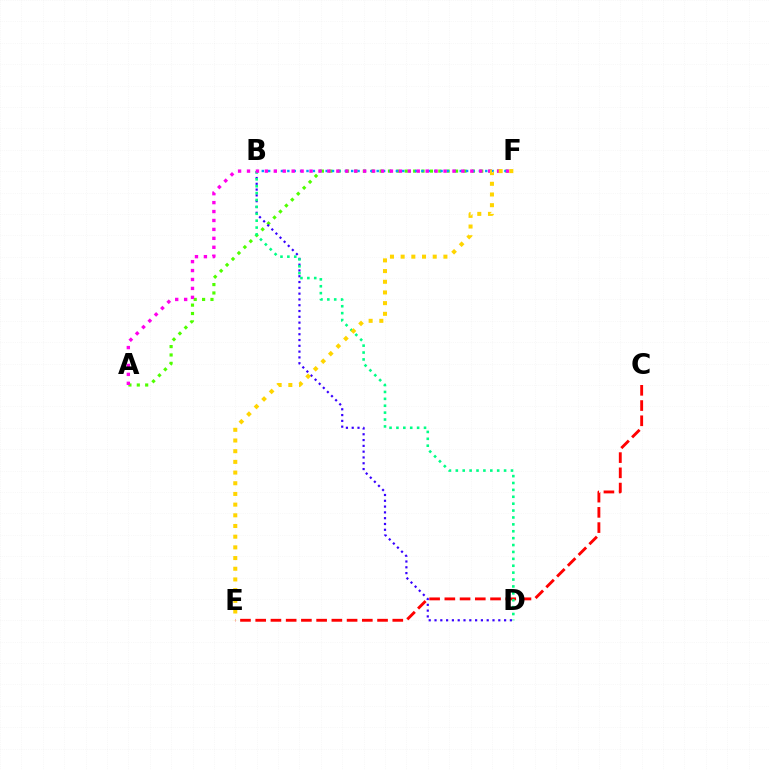{('A', 'F'): [{'color': '#4fff00', 'line_style': 'dotted', 'thickness': 2.28}, {'color': '#ff00ed', 'line_style': 'dotted', 'thickness': 2.43}], ('B', 'F'): [{'color': '#009eff', 'line_style': 'dotted', 'thickness': 1.73}], ('C', 'E'): [{'color': '#ff0000', 'line_style': 'dashed', 'thickness': 2.07}], ('B', 'D'): [{'color': '#3700ff', 'line_style': 'dotted', 'thickness': 1.58}, {'color': '#00ff86', 'line_style': 'dotted', 'thickness': 1.87}], ('E', 'F'): [{'color': '#ffd500', 'line_style': 'dotted', 'thickness': 2.9}]}